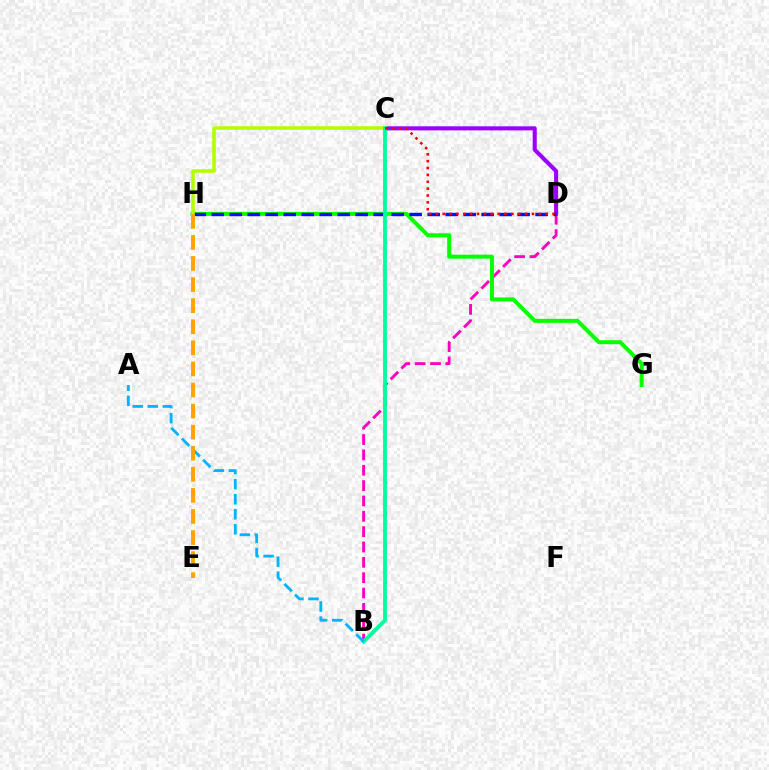{('C', 'D'): [{'color': '#9b00ff', 'line_style': 'solid', 'thickness': 2.94}, {'color': '#ff0000', 'line_style': 'dotted', 'thickness': 1.87}], ('B', 'D'): [{'color': '#ff00bd', 'line_style': 'dashed', 'thickness': 2.08}], ('G', 'H'): [{'color': '#08ff00', 'line_style': 'solid', 'thickness': 2.88}], ('D', 'H'): [{'color': '#0010ff', 'line_style': 'dashed', 'thickness': 2.44}], ('C', 'H'): [{'color': '#b3ff00', 'line_style': 'solid', 'thickness': 2.57}], ('B', 'C'): [{'color': '#00ff9d', 'line_style': 'solid', 'thickness': 2.79}], ('A', 'B'): [{'color': '#00b5ff', 'line_style': 'dashed', 'thickness': 2.04}], ('E', 'H'): [{'color': '#ffa500', 'line_style': 'dashed', 'thickness': 2.86}]}